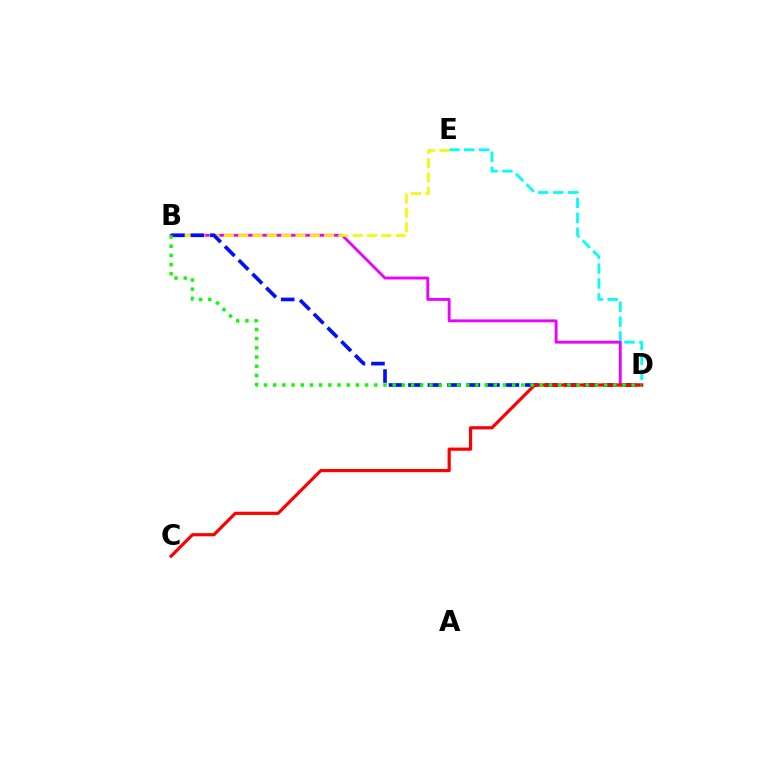{('D', 'E'): [{'color': '#00fff6', 'line_style': 'dashed', 'thickness': 2.02}], ('B', 'D'): [{'color': '#ee00ff', 'line_style': 'solid', 'thickness': 2.06}, {'color': '#0010ff', 'line_style': 'dashed', 'thickness': 2.65}, {'color': '#08ff00', 'line_style': 'dotted', 'thickness': 2.5}], ('B', 'E'): [{'color': '#fcf500', 'line_style': 'dashed', 'thickness': 1.94}], ('C', 'D'): [{'color': '#ff0000', 'line_style': 'solid', 'thickness': 2.29}]}